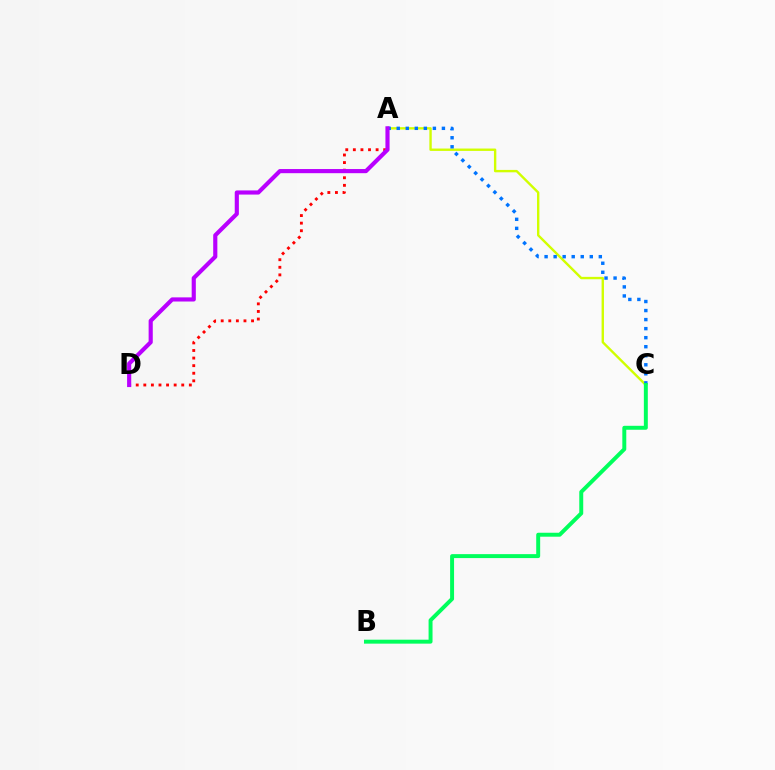{('A', 'C'): [{'color': '#d1ff00', 'line_style': 'solid', 'thickness': 1.72}, {'color': '#0074ff', 'line_style': 'dotted', 'thickness': 2.46}], ('B', 'C'): [{'color': '#00ff5c', 'line_style': 'solid', 'thickness': 2.84}], ('A', 'D'): [{'color': '#ff0000', 'line_style': 'dotted', 'thickness': 2.06}, {'color': '#b900ff', 'line_style': 'solid', 'thickness': 2.98}]}